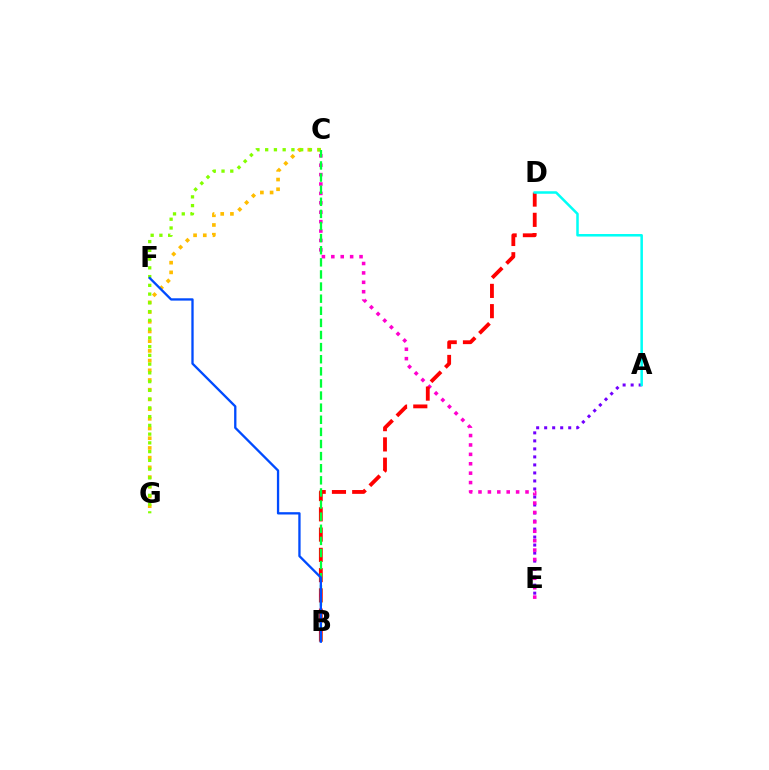{('C', 'G'): [{'color': '#ffbd00', 'line_style': 'dotted', 'thickness': 2.64}, {'color': '#84ff00', 'line_style': 'dotted', 'thickness': 2.38}], ('A', 'E'): [{'color': '#7200ff', 'line_style': 'dotted', 'thickness': 2.18}], ('C', 'E'): [{'color': '#ff00cf', 'line_style': 'dotted', 'thickness': 2.56}], ('B', 'D'): [{'color': '#ff0000', 'line_style': 'dashed', 'thickness': 2.75}], ('A', 'D'): [{'color': '#00fff6', 'line_style': 'solid', 'thickness': 1.82}], ('B', 'C'): [{'color': '#00ff39', 'line_style': 'dashed', 'thickness': 1.65}], ('B', 'F'): [{'color': '#004bff', 'line_style': 'solid', 'thickness': 1.67}]}